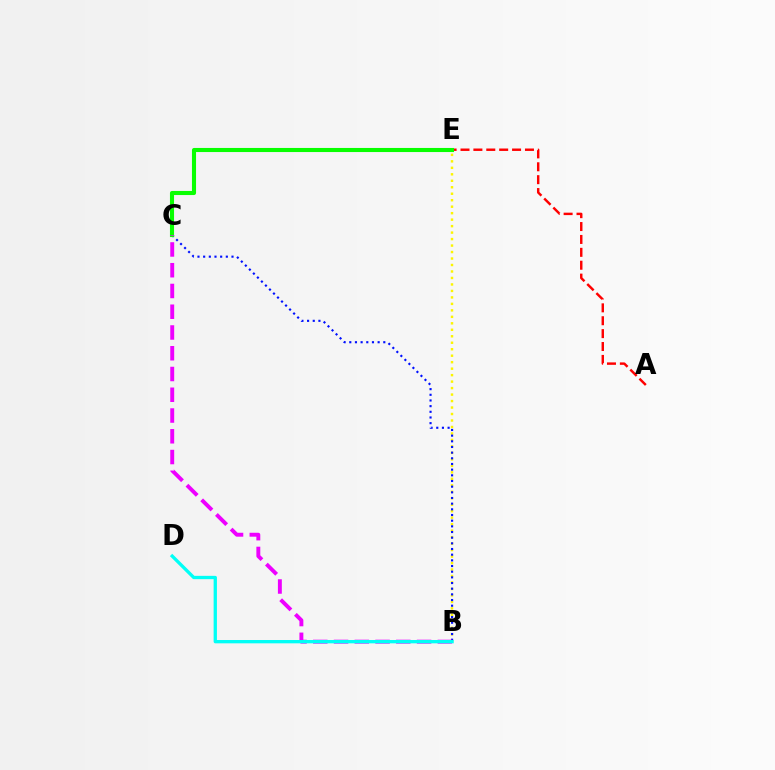{('B', 'E'): [{'color': '#fcf500', 'line_style': 'dotted', 'thickness': 1.76}], ('B', 'C'): [{'color': '#0010ff', 'line_style': 'dotted', 'thickness': 1.54}, {'color': '#ee00ff', 'line_style': 'dashed', 'thickness': 2.82}], ('A', 'E'): [{'color': '#ff0000', 'line_style': 'dashed', 'thickness': 1.75}], ('C', 'E'): [{'color': '#08ff00', 'line_style': 'solid', 'thickness': 2.94}], ('B', 'D'): [{'color': '#00fff6', 'line_style': 'solid', 'thickness': 2.38}]}